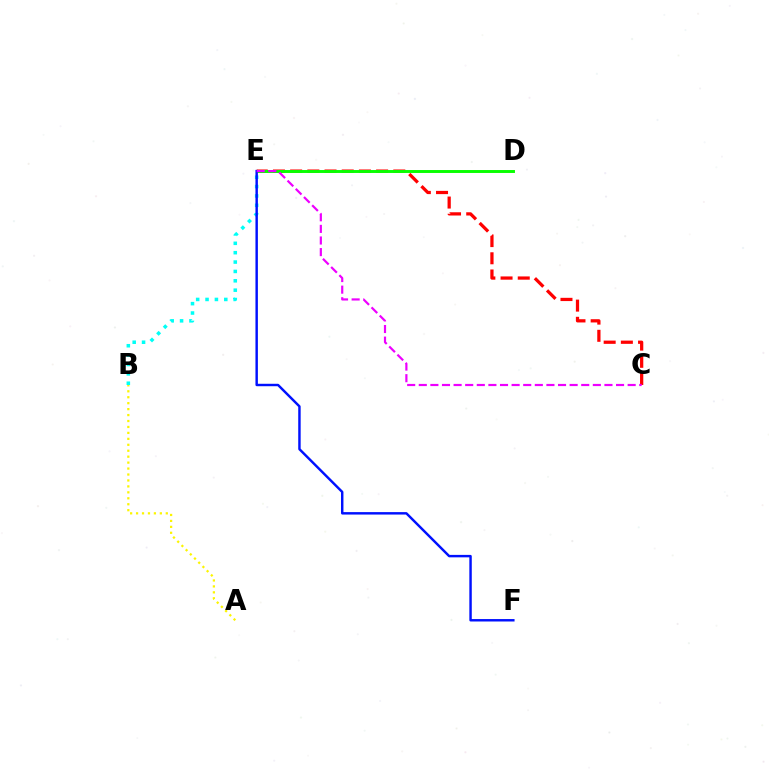{('C', 'E'): [{'color': '#ff0000', 'line_style': 'dashed', 'thickness': 2.34}, {'color': '#ee00ff', 'line_style': 'dashed', 'thickness': 1.58}], ('D', 'E'): [{'color': '#08ff00', 'line_style': 'solid', 'thickness': 2.11}], ('B', 'E'): [{'color': '#00fff6', 'line_style': 'dotted', 'thickness': 2.55}], ('E', 'F'): [{'color': '#0010ff', 'line_style': 'solid', 'thickness': 1.76}], ('A', 'B'): [{'color': '#fcf500', 'line_style': 'dotted', 'thickness': 1.62}]}